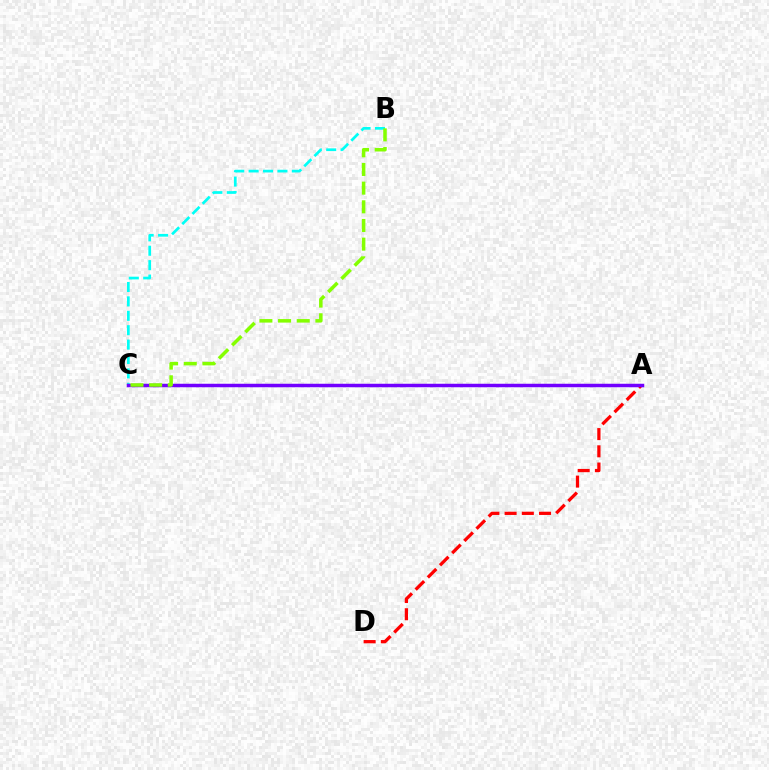{('A', 'D'): [{'color': '#ff0000', 'line_style': 'dashed', 'thickness': 2.34}], ('B', 'C'): [{'color': '#00fff6', 'line_style': 'dashed', 'thickness': 1.96}, {'color': '#84ff00', 'line_style': 'dashed', 'thickness': 2.54}], ('A', 'C'): [{'color': '#7200ff', 'line_style': 'solid', 'thickness': 2.51}]}